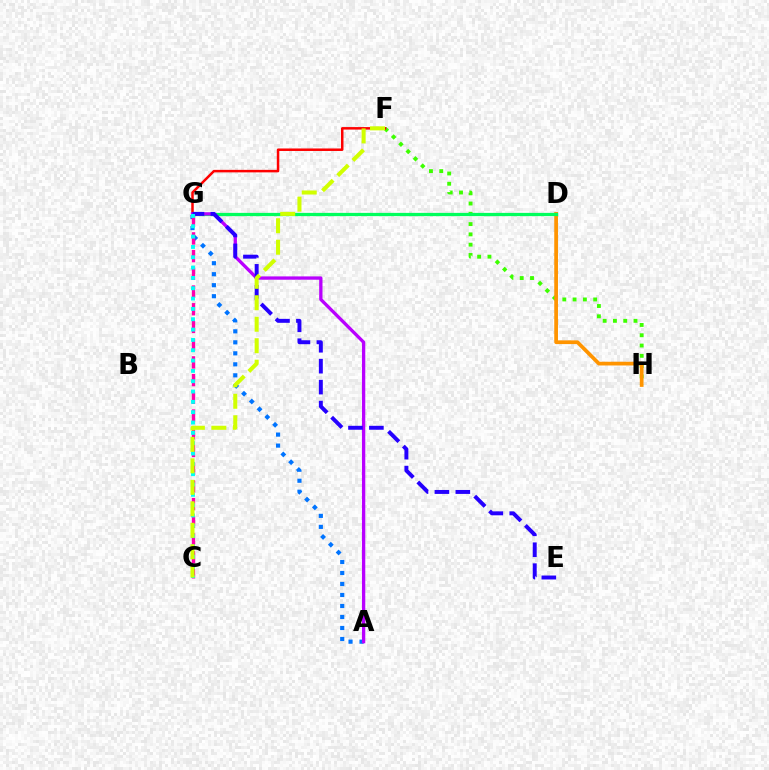{('F', 'H'): [{'color': '#3dff00', 'line_style': 'dotted', 'thickness': 2.8}], ('D', 'H'): [{'color': '#ff9400', 'line_style': 'solid', 'thickness': 2.69}], ('A', 'G'): [{'color': '#0074ff', 'line_style': 'dotted', 'thickness': 2.99}, {'color': '#b900ff', 'line_style': 'solid', 'thickness': 2.38}], ('D', 'G'): [{'color': '#00ff5c', 'line_style': 'solid', 'thickness': 2.34}], ('F', 'G'): [{'color': '#ff0000', 'line_style': 'solid', 'thickness': 1.8}], ('E', 'G'): [{'color': '#2500ff', 'line_style': 'dashed', 'thickness': 2.84}], ('C', 'G'): [{'color': '#ff00ac', 'line_style': 'dashed', 'thickness': 2.41}, {'color': '#00fff6', 'line_style': 'dotted', 'thickness': 2.81}], ('C', 'F'): [{'color': '#d1ff00', 'line_style': 'dashed', 'thickness': 2.92}]}